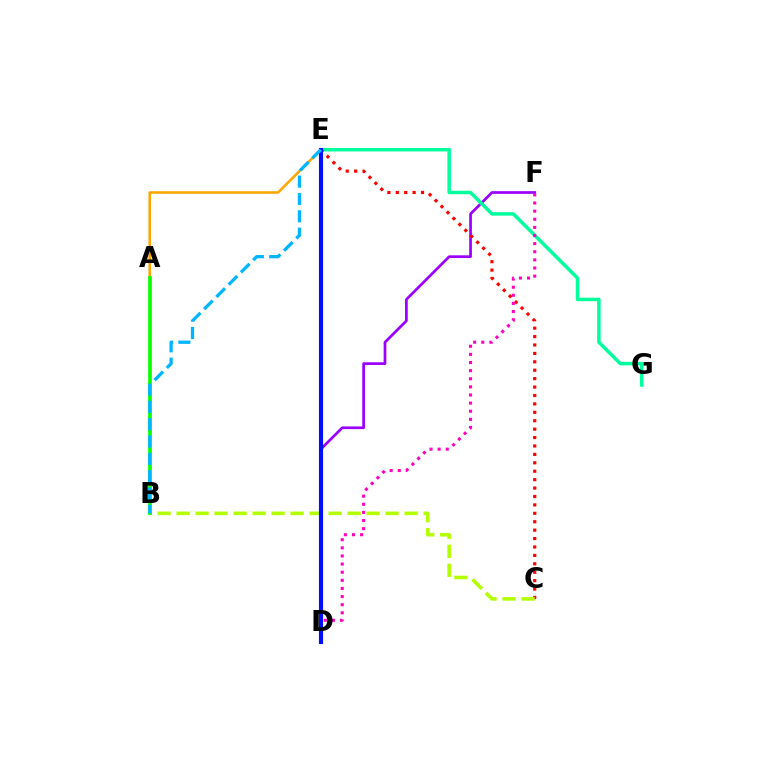{('A', 'E'): [{'color': '#ffa500', 'line_style': 'solid', 'thickness': 1.84}], ('D', 'F'): [{'color': '#9b00ff', 'line_style': 'solid', 'thickness': 1.95}, {'color': '#ff00bd', 'line_style': 'dotted', 'thickness': 2.21}], ('E', 'G'): [{'color': '#00ff9d', 'line_style': 'solid', 'thickness': 2.51}], ('C', 'E'): [{'color': '#ff0000', 'line_style': 'dotted', 'thickness': 2.29}], ('B', 'C'): [{'color': '#b3ff00', 'line_style': 'dashed', 'thickness': 2.58}], ('D', 'E'): [{'color': '#0010ff', 'line_style': 'solid', 'thickness': 2.98}], ('A', 'B'): [{'color': '#08ff00', 'line_style': 'solid', 'thickness': 2.67}], ('B', 'E'): [{'color': '#00b5ff', 'line_style': 'dashed', 'thickness': 2.36}]}